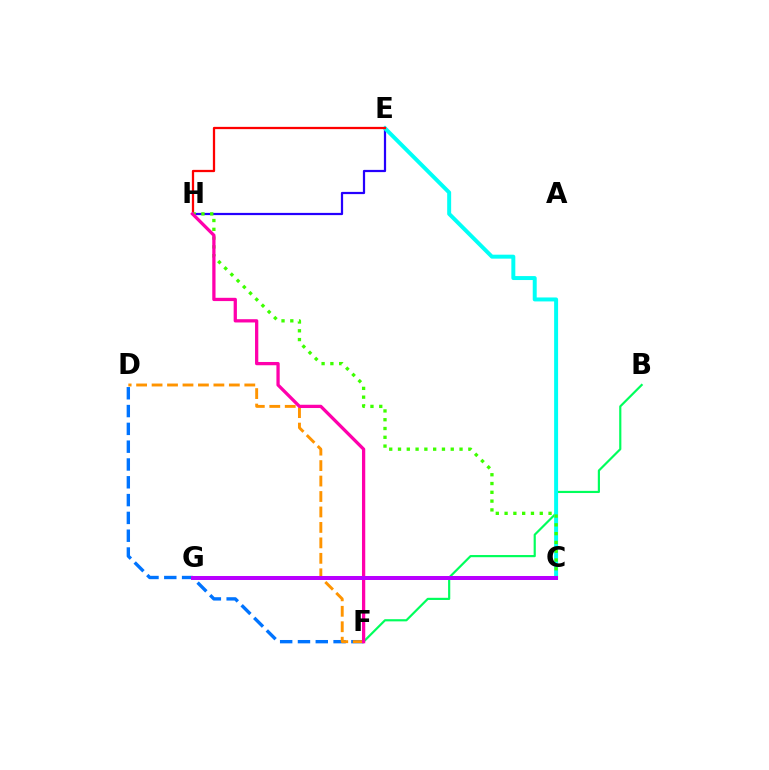{('B', 'F'): [{'color': '#00ff5c', 'line_style': 'solid', 'thickness': 1.56}], ('E', 'H'): [{'color': '#2500ff', 'line_style': 'solid', 'thickness': 1.6}, {'color': '#ff0000', 'line_style': 'solid', 'thickness': 1.63}], ('C', 'E'): [{'color': '#00fff6', 'line_style': 'solid', 'thickness': 2.85}], ('D', 'F'): [{'color': '#0074ff', 'line_style': 'dashed', 'thickness': 2.42}, {'color': '#ff9400', 'line_style': 'dashed', 'thickness': 2.1}], ('C', 'H'): [{'color': '#3dff00', 'line_style': 'dotted', 'thickness': 2.39}], ('F', 'H'): [{'color': '#ff00ac', 'line_style': 'solid', 'thickness': 2.35}], ('C', 'G'): [{'color': '#d1ff00', 'line_style': 'dashed', 'thickness': 2.84}, {'color': '#b900ff', 'line_style': 'solid', 'thickness': 2.87}]}